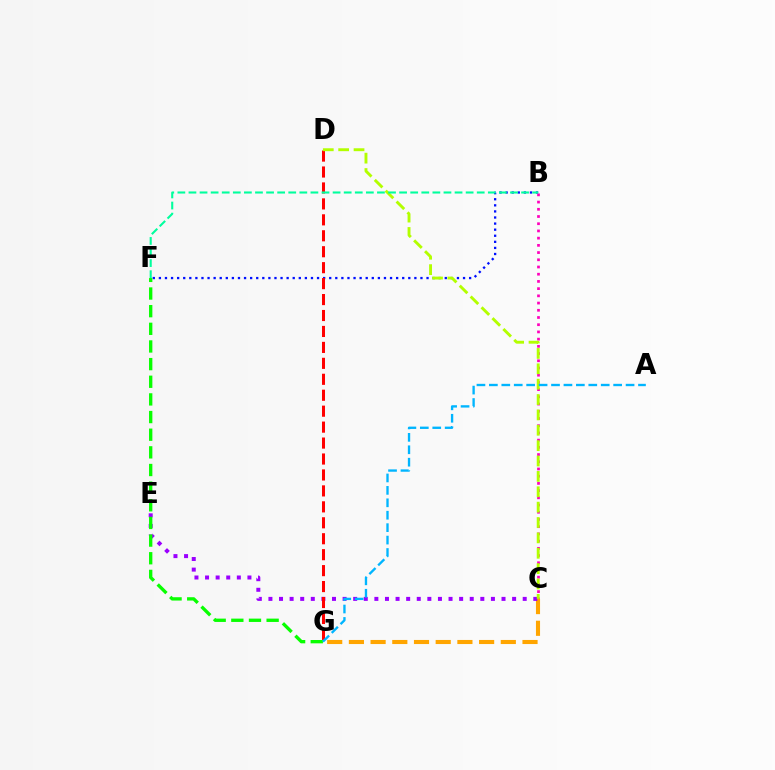{('B', 'F'): [{'color': '#0010ff', 'line_style': 'dotted', 'thickness': 1.65}, {'color': '#00ff9d', 'line_style': 'dashed', 'thickness': 1.51}], ('B', 'C'): [{'color': '#ff00bd', 'line_style': 'dotted', 'thickness': 1.96}], ('C', 'G'): [{'color': '#ffa500', 'line_style': 'dashed', 'thickness': 2.95}], ('C', 'E'): [{'color': '#9b00ff', 'line_style': 'dotted', 'thickness': 2.88}], ('D', 'G'): [{'color': '#ff0000', 'line_style': 'dashed', 'thickness': 2.17}], ('F', 'G'): [{'color': '#08ff00', 'line_style': 'dashed', 'thickness': 2.4}], ('C', 'D'): [{'color': '#b3ff00', 'line_style': 'dashed', 'thickness': 2.09}], ('A', 'G'): [{'color': '#00b5ff', 'line_style': 'dashed', 'thickness': 1.69}]}